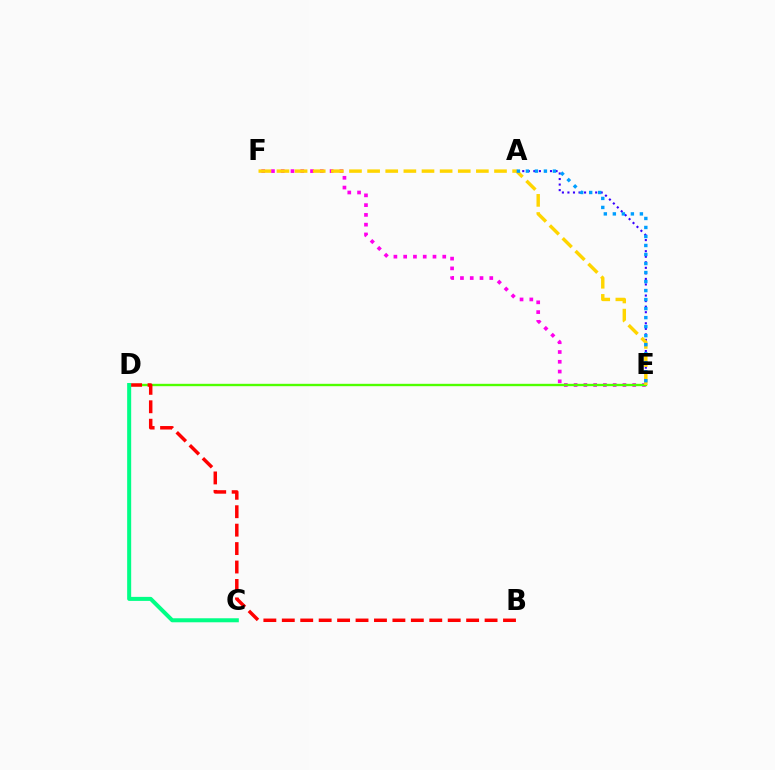{('A', 'E'): [{'color': '#3700ff', 'line_style': 'dotted', 'thickness': 1.51}, {'color': '#009eff', 'line_style': 'dotted', 'thickness': 2.45}], ('E', 'F'): [{'color': '#ff00ed', 'line_style': 'dotted', 'thickness': 2.65}, {'color': '#ffd500', 'line_style': 'dashed', 'thickness': 2.46}], ('D', 'E'): [{'color': '#4fff00', 'line_style': 'solid', 'thickness': 1.71}], ('B', 'D'): [{'color': '#ff0000', 'line_style': 'dashed', 'thickness': 2.5}], ('C', 'D'): [{'color': '#00ff86', 'line_style': 'solid', 'thickness': 2.89}]}